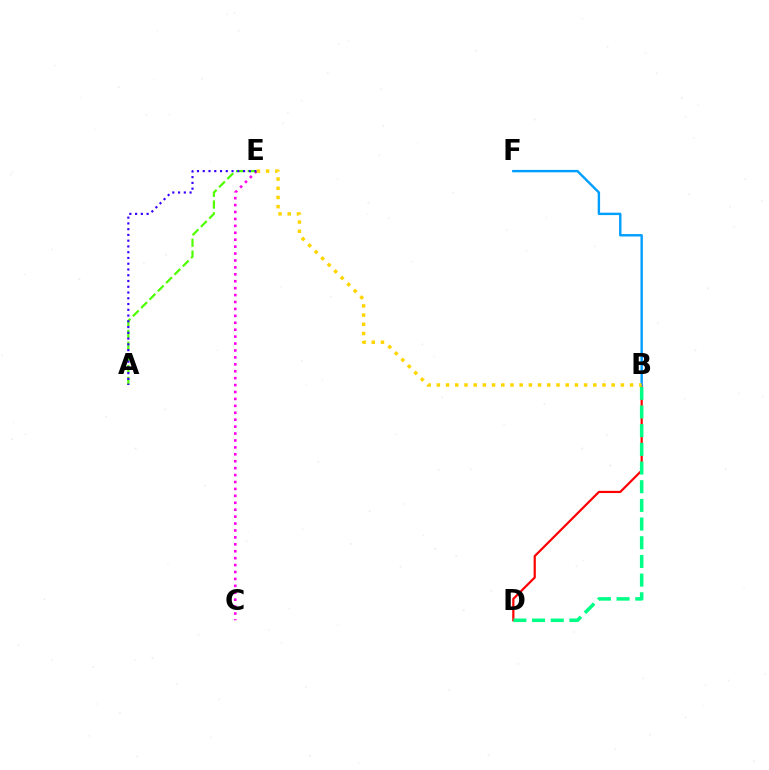{('B', 'D'): [{'color': '#ff0000', 'line_style': 'solid', 'thickness': 1.59}, {'color': '#00ff86', 'line_style': 'dashed', 'thickness': 2.54}], ('C', 'E'): [{'color': '#ff00ed', 'line_style': 'dotted', 'thickness': 1.88}], ('A', 'E'): [{'color': '#4fff00', 'line_style': 'dashed', 'thickness': 1.6}, {'color': '#3700ff', 'line_style': 'dotted', 'thickness': 1.56}], ('B', 'F'): [{'color': '#009eff', 'line_style': 'solid', 'thickness': 1.73}], ('B', 'E'): [{'color': '#ffd500', 'line_style': 'dotted', 'thickness': 2.5}]}